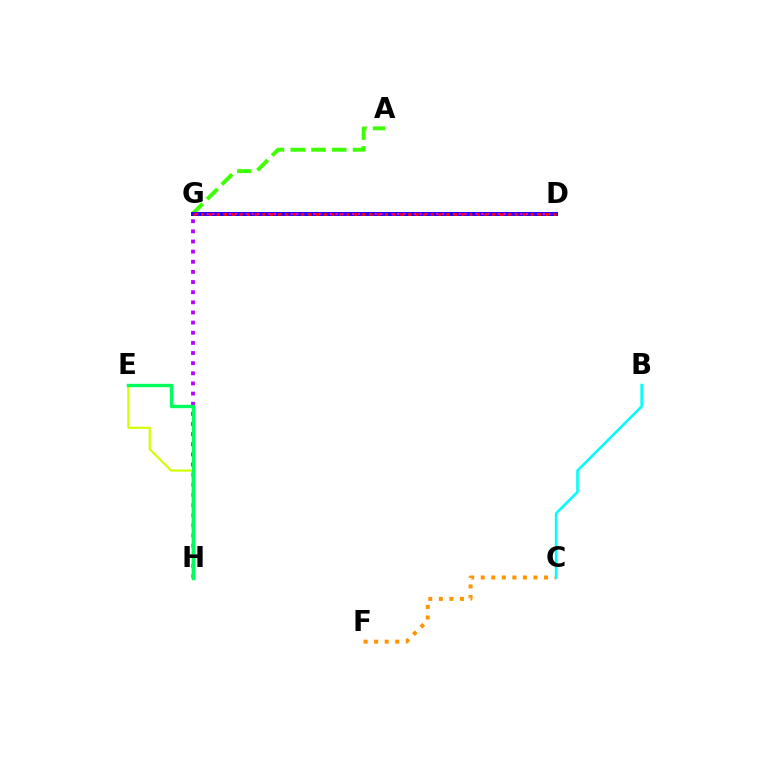{('G', 'H'): [{'color': '#b900ff', 'line_style': 'dotted', 'thickness': 2.75}], ('D', 'G'): [{'color': '#0074ff', 'line_style': 'solid', 'thickness': 1.51}, {'color': '#2500ff', 'line_style': 'solid', 'thickness': 2.86}, {'color': '#ff00ac', 'line_style': 'dotted', 'thickness': 1.52}, {'color': '#ff0000', 'line_style': 'dotted', 'thickness': 2.08}], ('C', 'F'): [{'color': '#ff9400', 'line_style': 'dotted', 'thickness': 2.87}], ('A', 'G'): [{'color': '#3dff00', 'line_style': 'dashed', 'thickness': 2.82}], ('B', 'C'): [{'color': '#00fff6', 'line_style': 'solid', 'thickness': 1.86}], ('E', 'H'): [{'color': '#d1ff00', 'line_style': 'solid', 'thickness': 1.57}, {'color': '#00ff5c', 'line_style': 'solid', 'thickness': 2.43}]}